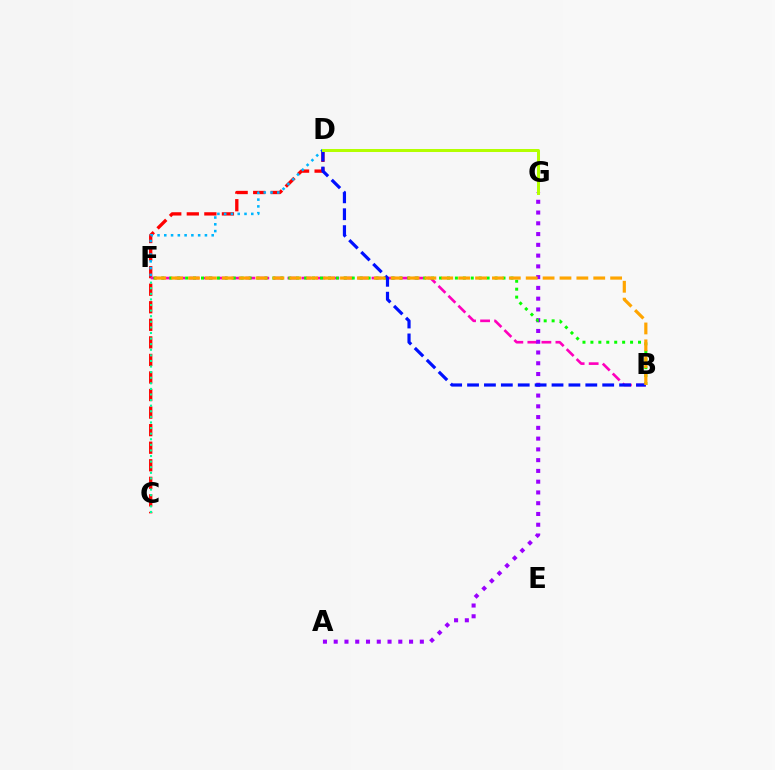{('C', 'D'): [{'color': '#ff0000', 'line_style': 'dashed', 'thickness': 2.39}], ('B', 'F'): [{'color': '#ff00bd', 'line_style': 'dashed', 'thickness': 1.91}, {'color': '#08ff00', 'line_style': 'dotted', 'thickness': 2.16}, {'color': '#ffa500', 'line_style': 'dashed', 'thickness': 2.29}], ('D', 'F'): [{'color': '#00b5ff', 'line_style': 'dotted', 'thickness': 1.84}], ('C', 'F'): [{'color': '#00ff9d', 'line_style': 'dotted', 'thickness': 1.52}], ('A', 'G'): [{'color': '#9b00ff', 'line_style': 'dotted', 'thickness': 2.92}], ('B', 'D'): [{'color': '#0010ff', 'line_style': 'dashed', 'thickness': 2.3}], ('D', 'G'): [{'color': '#b3ff00', 'line_style': 'solid', 'thickness': 2.16}]}